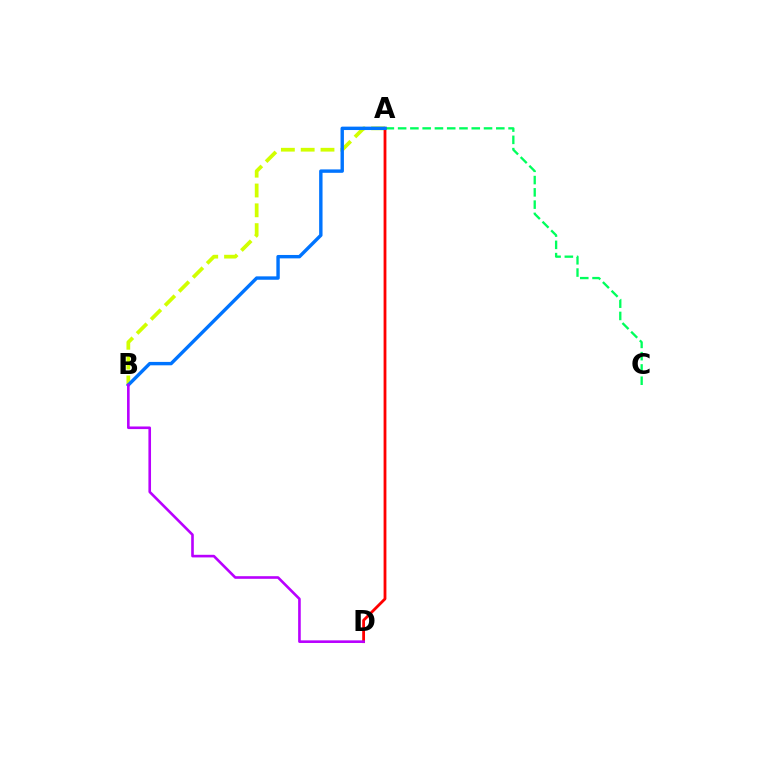{('A', 'C'): [{'color': '#00ff5c', 'line_style': 'dashed', 'thickness': 1.67}], ('A', 'B'): [{'color': '#d1ff00', 'line_style': 'dashed', 'thickness': 2.69}, {'color': '#0074ff', 'line_style': 'solid', 'thickness': 2.45}], ('A', 'D'): [{'color': '#ff0000', 'line_style': 'solid', 'thickness': 2.02}], ('B', 'D'): [{'color': '#b900ff', 'line_style': 'solid', 'thickness': 1.88}]}